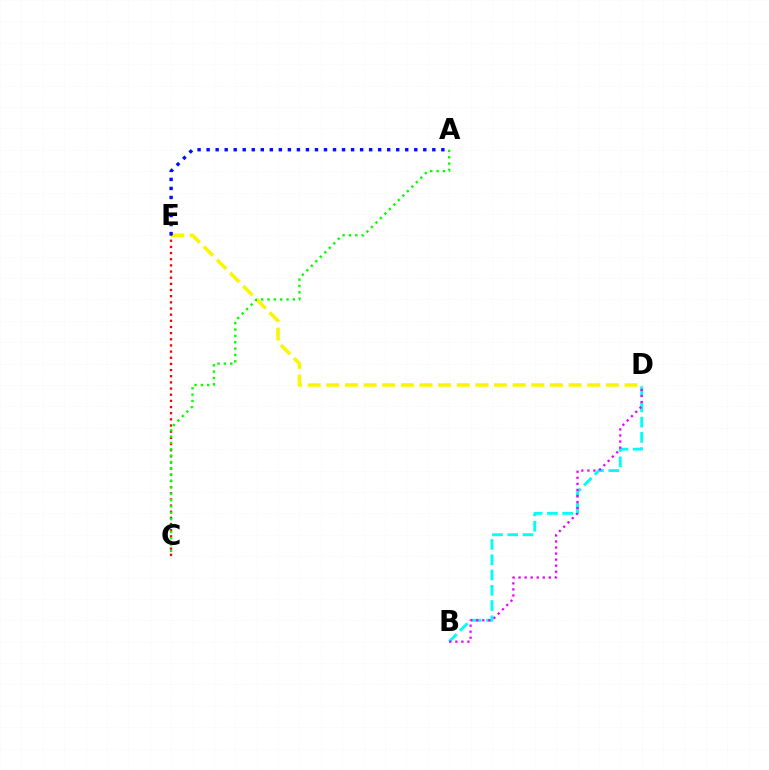{('B', 'D'): [{'color': '#00fff6', 'line_style': 'dashed', 'thickness': 2.07}, {'color': '#ee00ff', 'line_style': 'dotted', 'thickness': 1.64}], ('D', 'E'): [{'color': '#fcf500', 'line_style': 'dashed', 'thickness': 2.53}], ('C', 'E'): [{'color': '#ff0000', 'line_style': 'dotted', 'thickness': 1.67}], ('A', 'E'): [{'color': '#0010ff', 'line_style': 'dotted', 'thickness': 2.45}], ('A', 'C'): [{'color': '#08ff00', 'line_style': 'dotted', 'thickness': 1.72}]}